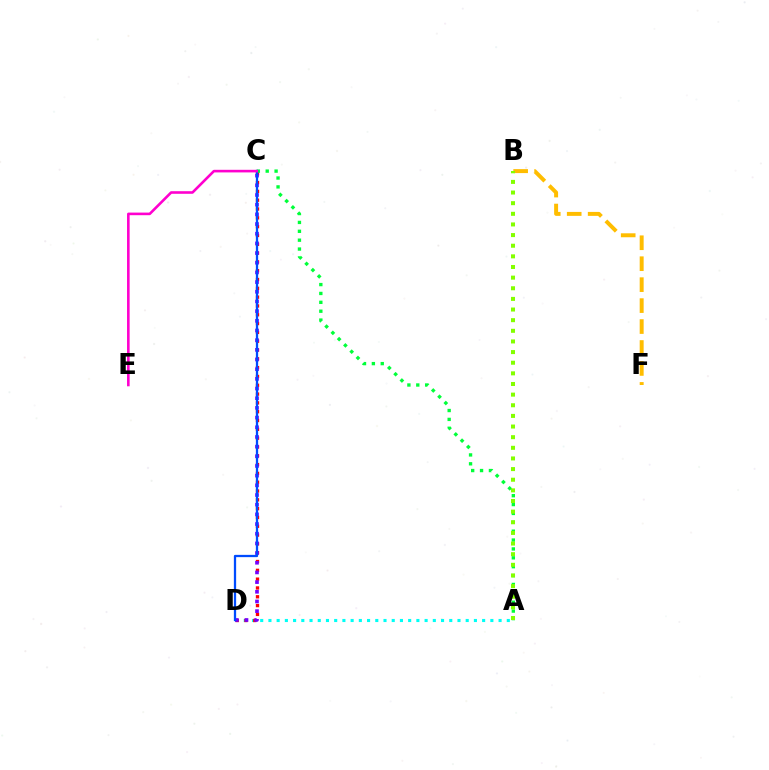{('A', 'D'): [{'color': '#00fff6', 'line_style': 'dotted', 'thickness': 2.23}], ('C', 'D'): [{'color': '#ff0000', 'line_style': 'dotted', 'thickness': 2.39}, {'color': '#7200ff', 'line_style': 'dotted', 'thickness': 2.63}, {'color': '#004bff', 'line_style': 'solid', 'thickness': 1.64}], ('A', 'C'): [{'color': '#00ff39', 'line_style': 'dotted', 'thickness': 2.41}], ('B', 'F'): [{'color': '#ffbd00', 'line_style': 'dashed', 'thickness': 2.85}], ('A', 'B'): [{'color': '#84ff00', 'line_style': 'dotted', 'thickness': 2.89}], ('C', 'E'): [{'color': '#ff00cf', 'line_style': 'solid', 'thickness': 1.88}]}